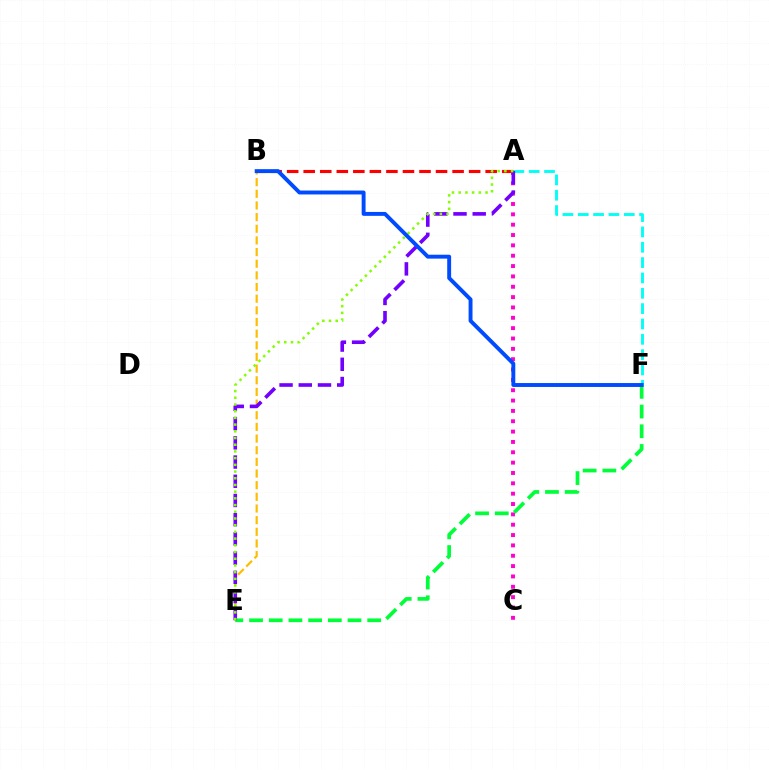{('B', 'E'): [{'color': '#ffbd00', 'line_style': 'dashed', 'thickness': 1.58}], ('A', 'F'): [{'color': '#00fff6', 'line_style': 'dashed', 'thickness': 2.08}], ('A', 'C'): [{'color': '#ff00cf', 'line_style': 'dotted', 'thickness': 2.81}], ('A', 'B'): [{'color': '#ff0000', 'line_style': 'dashed', 'thickness': 2.25}], ('E', 'F'): [{'color': '#00ff39', 'line_style': 'dashed', 'thickness': 2.68}], ('A', 'E'): [{'color': '#7200ff', 'line_style': 'dashed', 'thickness': 2.61}, {'color': '#84ff00', 'line_style': 'dotted', 'thickness': 1.82}], ('B', 'F'): [{'color': '#004bff', 'line_style': 'solid', 'thickness': 2.81}]}